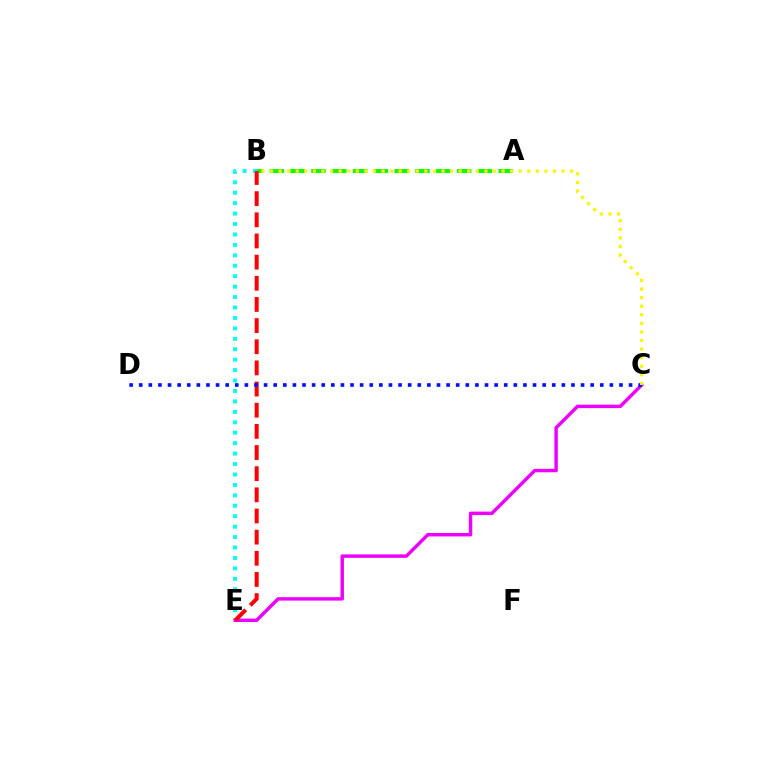{('B', 'E'): [{'color': '#00fff6', 'line_style': 'dotted', 'thickness': 2.84}, {'color': '#ff0000', 'line_style': 'dashed', 'thickness': 2.87}], ('A', 'B'): [{'color': '#08ff00', 'line_style': 'dashed', 'thickness': 2.83}], ('C', 'E'): [{'color': '#ee00ff', 'line_style': 'solid', 'thickness': 2.47}], ('C', 'D'): [{'color': '#0010ff', 'line_style': 'dotted', 'thickness': 2.61}], ('B', 'C'): [{'color': '#fcf500', 'line_style': 'dotted', 'thickness': 2.33}]}